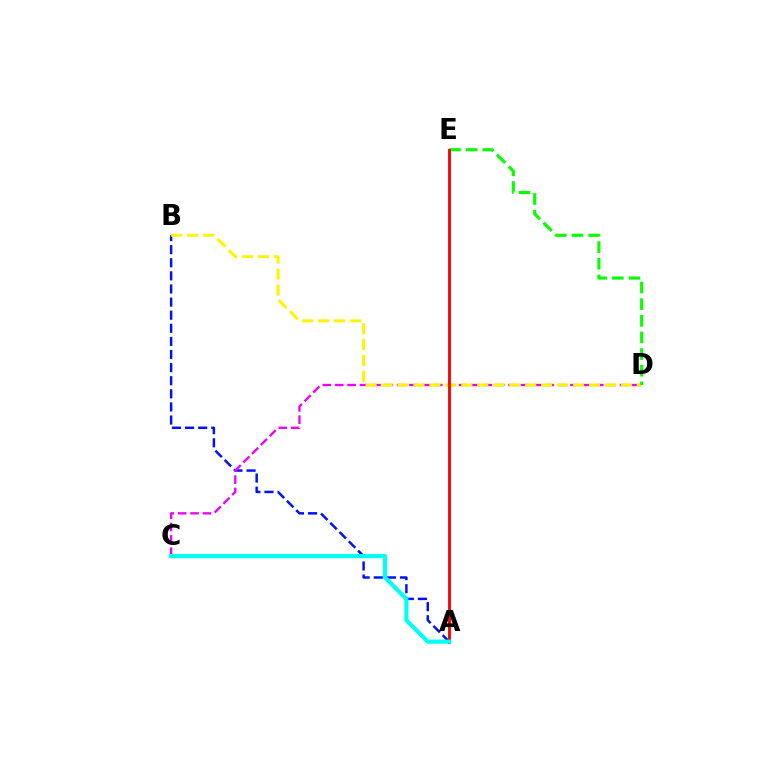{('A', 'B'): [{'color': '#0010ff', 'line_style': 'dashed', 'thickness': 1.78}], ('C', 'D'): [{'color': '#ee00ff', 'line_style': 'dashed', 'thickness': 1.68}], ('B', 'D'): [{'color': '#fcf500', 'line_style': 'dashed', 'thickness': 2.17}], ('D', 'E'): [{'color': '#08ff00', 'line_style': 'dashed', 'thickness': 2.26}], ('A', 'E'): [{'color': '#ff0000', 'line_style': 'solid', 'thickness': 2.06}], ('A', 'C'): [{'color': '#00fff6', 'line_style': 'solid', 'thickness': 2.99}]}